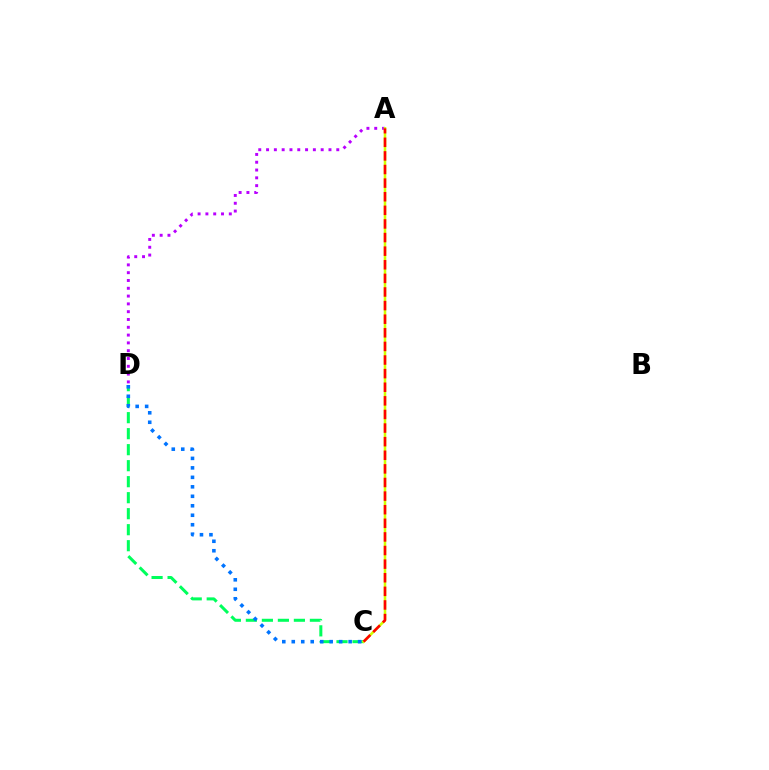{('C', 'D'): [{'color': '#00ff5c', 'line_style': 'dashed', 'thickness': 2.17}, {'color': '#0074ff', 'line_style': 'dotted', 'thickness': 2.58}], ('A', 'D'): [{'color': '#b900ff', 'line_style': 'dotted', 'thickness': 2.12}], ('A', 'C'): [{'color': '#d1ff00', 'line_style': 'solid', 'thickness': 1.85}, {'color': '#ff0000', 'line_style': 'dashed', 'thickness': 1.85}]}